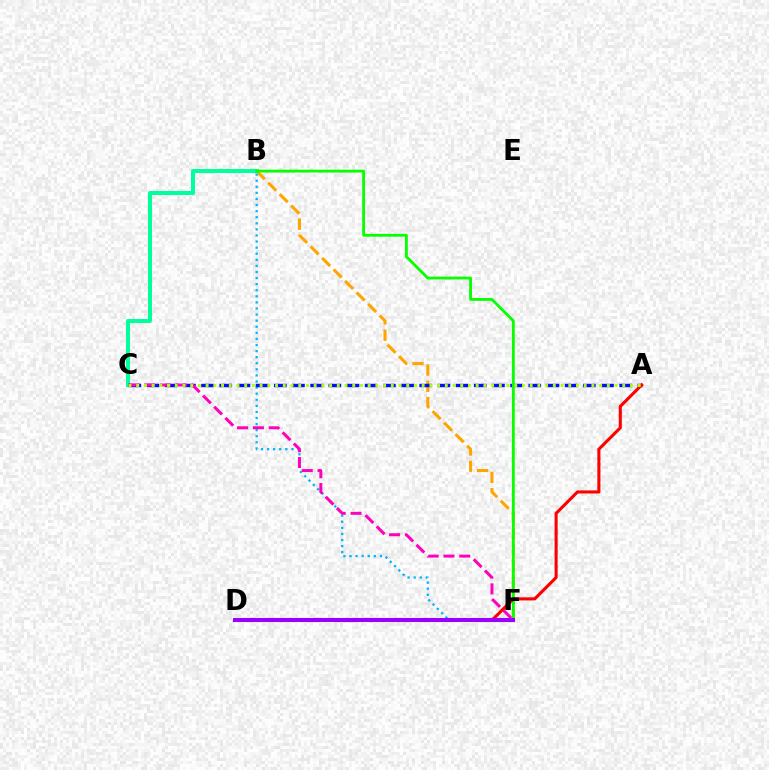{('B', 'F'): [{'color': '#00b5ff', 'line_style': 'dotted', 'thickness': 1.65}, {'color': '#ffa500', 'line_style': 'dashed', 'thickness': 2.21}, {'color': '#08ff00', 'line_style': 'solid', 'thickness': 2.04}], ('B', 'C'): [{'color': '#00ff9d', 'line_style': 'solid', 'thickness': 2.87}], ('A', 'C'): [{'color': '#0010ff', 'line_style': 'dashed', 'thickness': 2.47}, {'color': '#b3ff00', 'line_style': 'dotted', 'thickness': 2.1}], ('C', 'F'): [{'color': '#ff00bd', 'line_style': 'dashed', 'thickness': 2.15}], ('A', 'D'): [{'color': '#ff0000', 'line_style': 'solid', 'thickness': 2.22}], ('D', 'F'): [{'color': '#9b00ff', 'line_style': 'solid', 'thickness': 2.93}]}